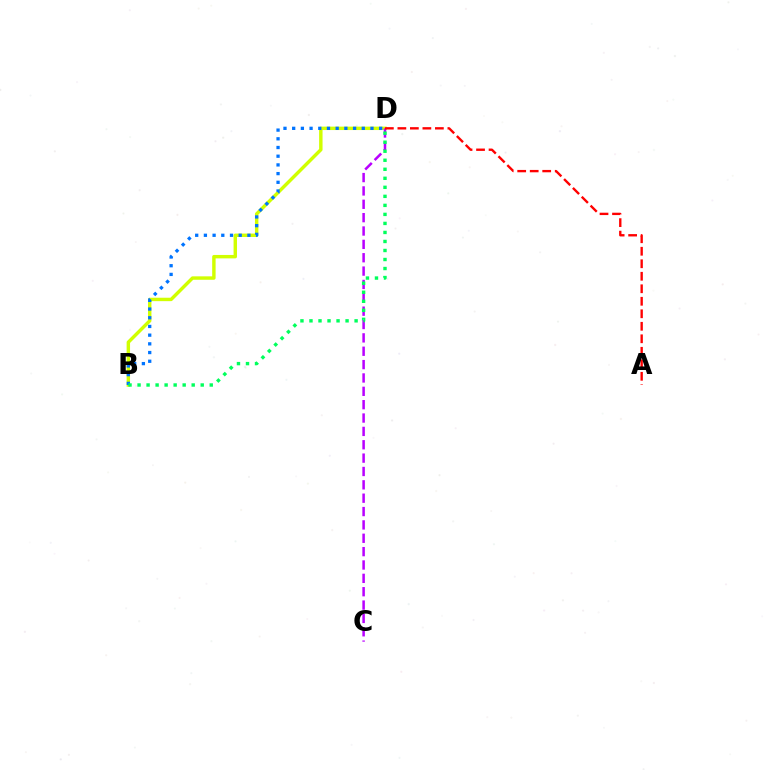{('B', 'D'): [{'color': '#d1ff00', 'line_style': 'solid', 'thickness': 2.47}, {'color': '#0074ff', 'line_style': 'dotted', 'thickness': 2.36}, {'color': '#00ff5c', 'line_style': 'dotted', 'thickness': 2.45}], ('C', 'D'): [{'color': '#b900ff', 'line_style': 'dashed', 'thickness': 1.81}], ('A', 'D'): [{'color': '#ff0000', 'line_style': 'dashed', 'thickness': 1.7}]}